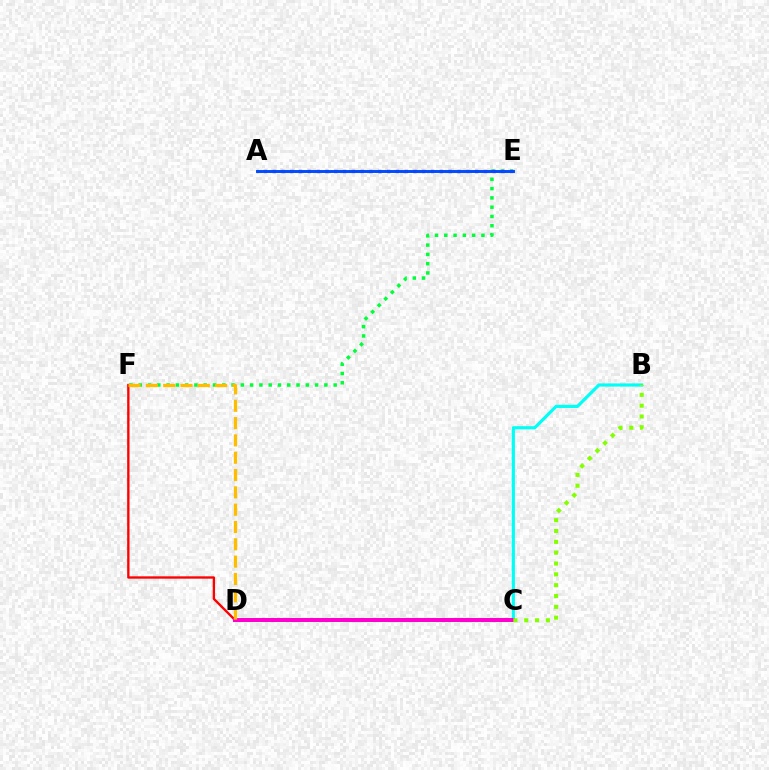{('E', 'F'): [{'color': '#00ff39', 'line_style': 'dotted', 'thickness': 2.52}], ('D', 'F'): [{'color': '#ff0000', 'line_style': 'solid', 'thickness': 1.69}, {'color': '#ffbd00', 'line_style': 'dashed', 'thickness': 2.35}], ('A', 'E'): [{'color': '#7200ff', 'line_style': 'dotted', 'thickness': 2.39}, {'color': '#004bff', 'line_style': 'solid', 'thickness': 2.11}], ('B', 'C'): [{'color': '#00fff6', 'line_style': 'solid', 'thickness': 2.28}, {'color': '#84ff00', 'line_style': 'dotted', 'thickness': 2.94}], ('C', 'D'): [{'color': '#ff00cf', 'line_style': 'solid', 'thickness': 2.88}]}